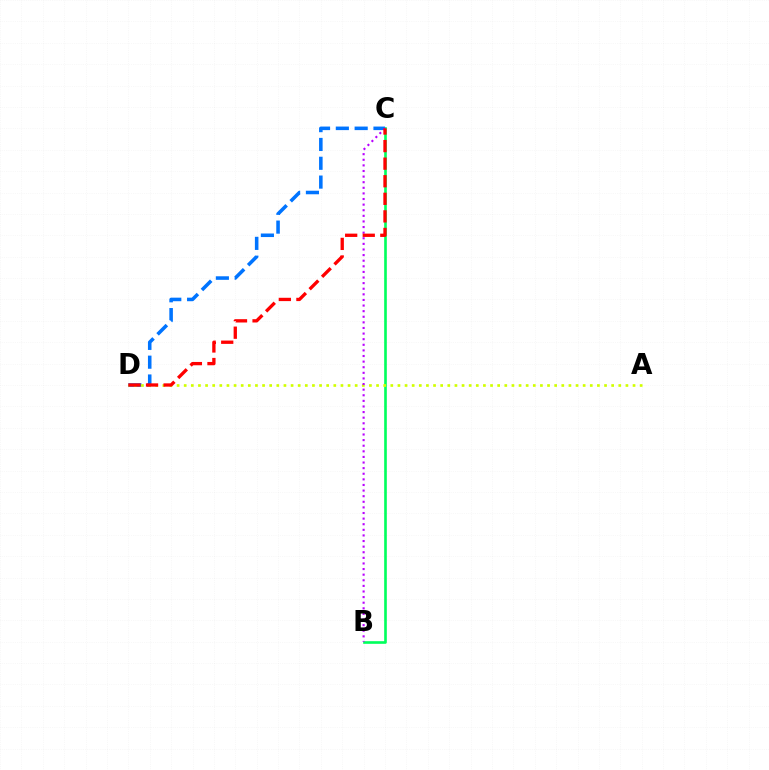{('B', 'C'): [{'color': '#00ff5c', 'line_style': 'solid', 'thickness': 1.9}, {'color': '#b900ff', 'line_style': 'dotted', 'thickness': 1.52}], ('C', 'D'): [{'color': '#0074ff', 'line_style': 'dashed', 'thickness': 2.56}, {'color': '#ff0000', 'line_style': 'dashed', 'thickness': 2.39}], ('A', 'D'): [{'color': '#d1ff00', 'line_style': 'dotted', 'thickness': 1.94}]}